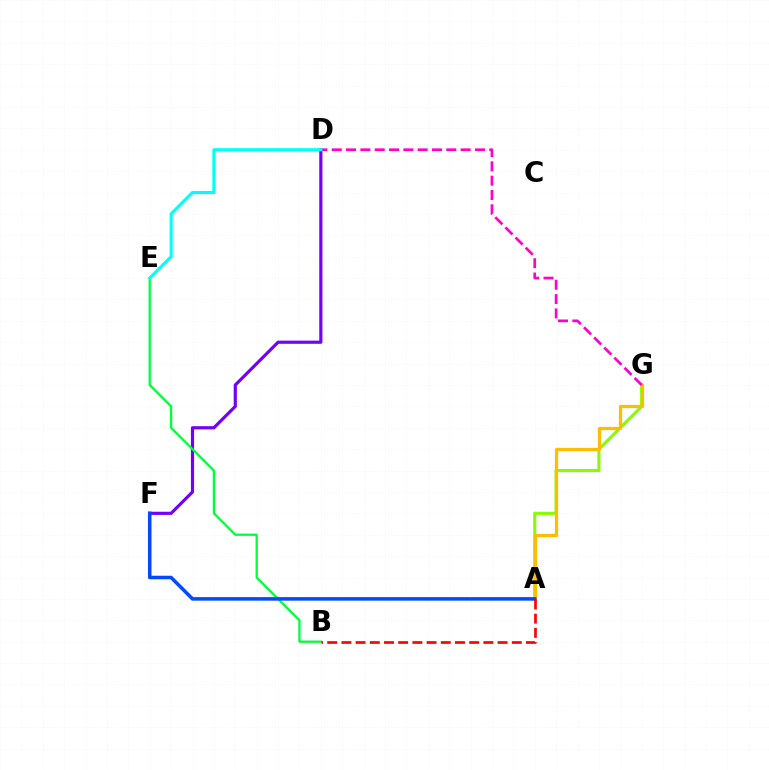{('D', 'F'): [{'color': '#7200ff', 'line_style': 'solid', 'thickness': 2.28}], ('B', 'E'): [{'color': '#00ff39', 'line_style': 'solid', 'thickness': 1.63}], ('A', 'G'): [{'color': '#84ff00', 'line_style': 'solid', 'thickness': 2.25}, {'color': '#ffbd00', 'line_style': 'solid', 'thickness': 2.34}], ('A', 'F'): [{'color': '#004bff', 'line_style': 'solid', 'thickness': 2.55}], ('D', 'G'): [{'color': '#ff00cf', 'line_style': 'dashed', 'thickness': 1.95}], ('A', 'B'): [{'color': '#ff0000', 'line_style': 'dashed', 'thickness': 1.93}], ('D', 'E'): [{'color': '#00fff6', 'line_style': 'solid', 'thickness': 2.2}]}